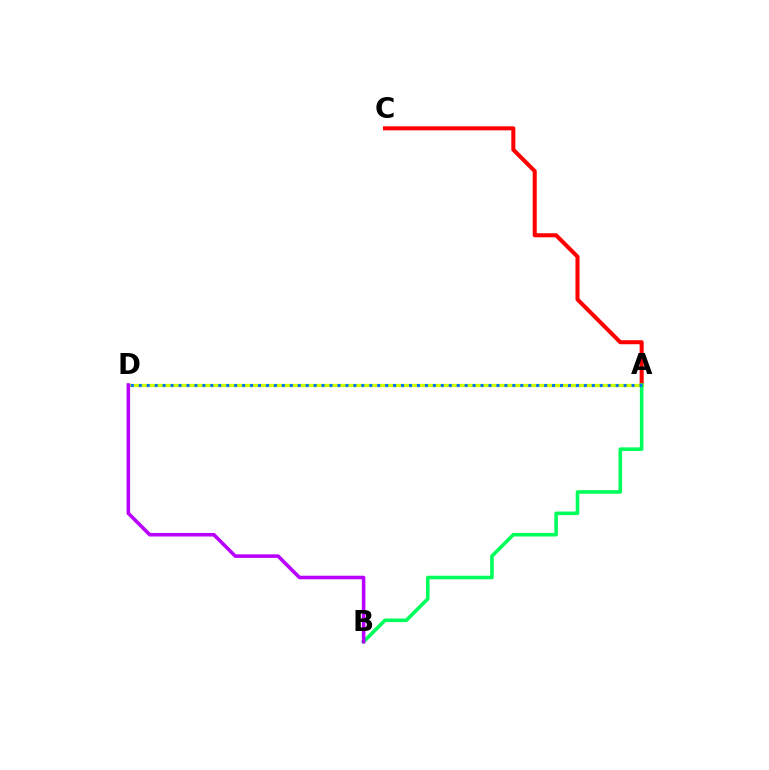{('A', 'C'): [{'color': '#ff0000', 'line_style': 'solid', 'thickness': 2.91}], ('A', 'D'): [{'color': '#d1ff00', 'line_style': 'solid', 'thickness': 2.37}, {'color': '#0074ff', 'line_style': 'dotted', 'thickness': 2.16}], ('A', 'B'): [{'color': '#00ff5c', 'line_style': 'solid', 'thickness': 2.58}], ('B', 'D'): [{'color': '#b900ff', 'line_style': 'solid', 'thickness': 2.57}]}